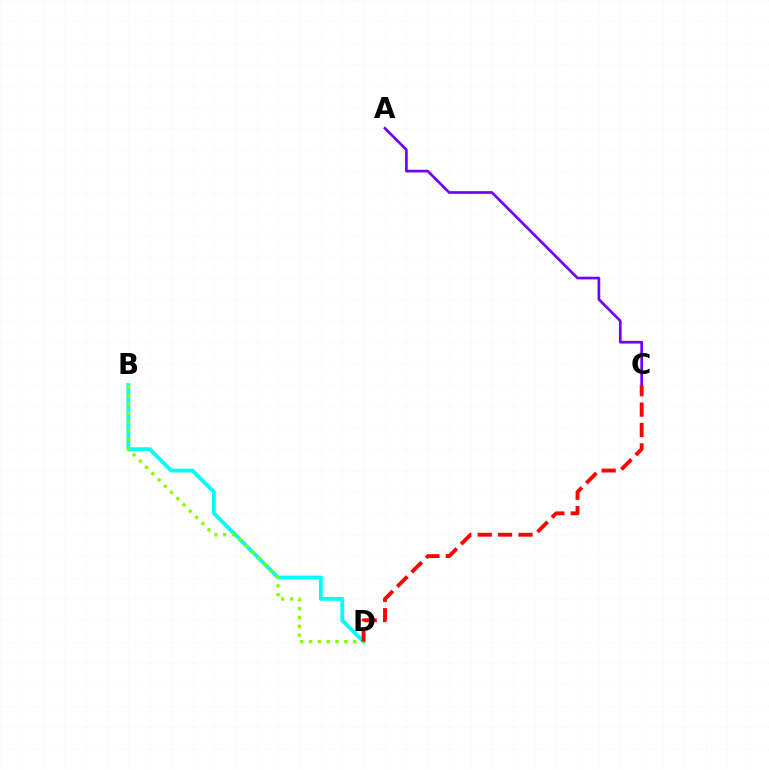{('B', 'D'): [{'color': '#00fff6', 'line_style': 'solid', 'thickness': 2.75}, {'color': '#84ff00', 'line_style': 'dotted', 'thickness': 2.4}], ('A', 'C'): [{'color': '#7200ff', 'line_style': 'solid', 'thickness': 1.94}], ('C', 'D'): [{'color': '#ff0000', 'line_style': 'dashed', 'thickness': 2.77}]}